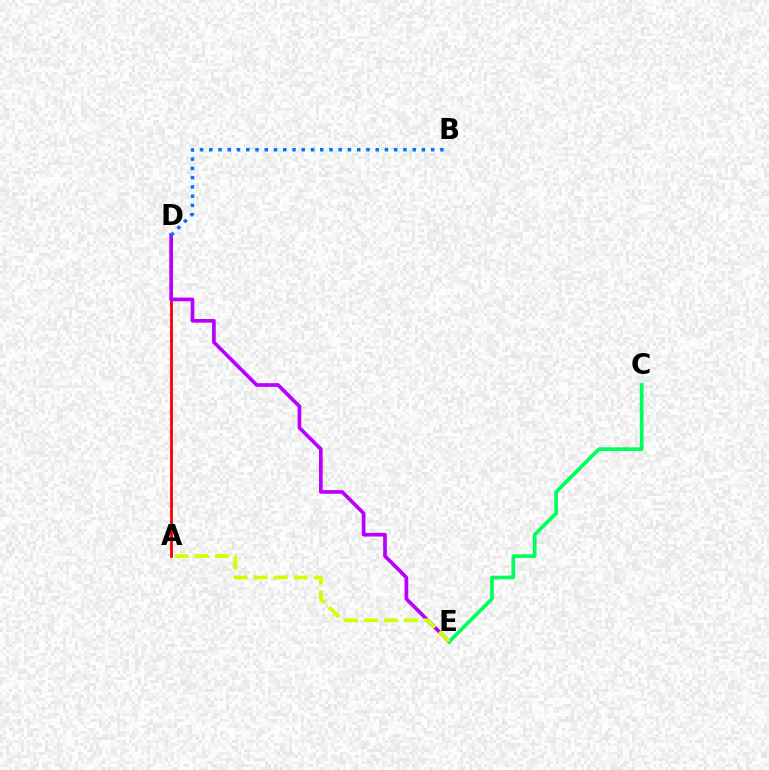{('A', 'D'): [{'color': '#ff0000', 'line_style': 'solid', 'thickness': 2.03}], ('D', 'E'): [{'color': '#b900ff', 'line_style': 'solid', 'thickness': 2.65}], ('B', 'D'): [{'color': '#0074ff', 'line_style': 'dotted', 'thickness': 2.51}], ('C', 'E'): [{'color': '#00ff5c', 'line_style': 'solid', 'thickness': 2.65}], ('A', 'E'): [{'color': '#d1ff00', 'line_style': 'dashed', 'thickness': 2.72}]}